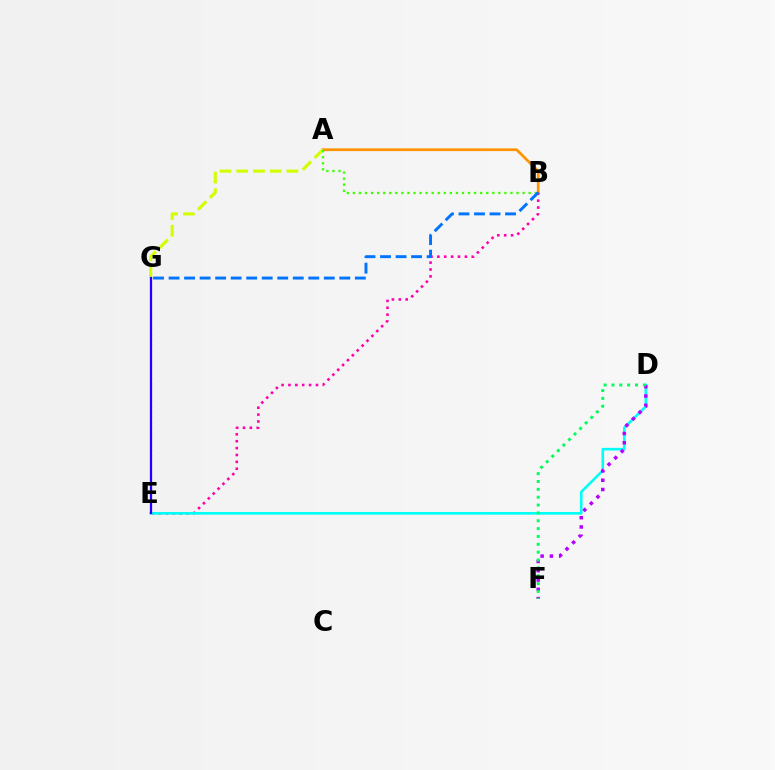{('A', 'B'): [{'color': '#ff9400', 'line_style': 'solid', 'thickness': 1.96}, {'color': '#3dff00', 'line_style': 'dotted', 'thickness': 1.65}], ('A', 'G'): [{'color': '#d1ff00', 'line_style': 'dashed', 'thickness': 2.27}], ('B', 'E'): [{'color': '#ff00ac', 'line_style': 'dotted', 'thickness': 1.87}], ('D', 'E'): [{'color': '#00fff6', 'line_style': 'solid', 'thickness': 1.89}], ('D', 'F'): [{'color': '#b900ff', 'line_style': 'dotted', 'thickness': 2.52}, {'color': '#00ff5c', 'line_style': 'dotted', 'thickness': 2.13}], ('E', 'G'): [{'color': '#ff0000', 'line_style': 'dotted', 'thickness': 1.5}, {'color': '#2500ff', 'line_style': 'solid', 'thickness': 1.61}], ('B', 'G'): [{'color': '#0074ff', 'line_style': 'dashed', 'thickness': 2.11}]}